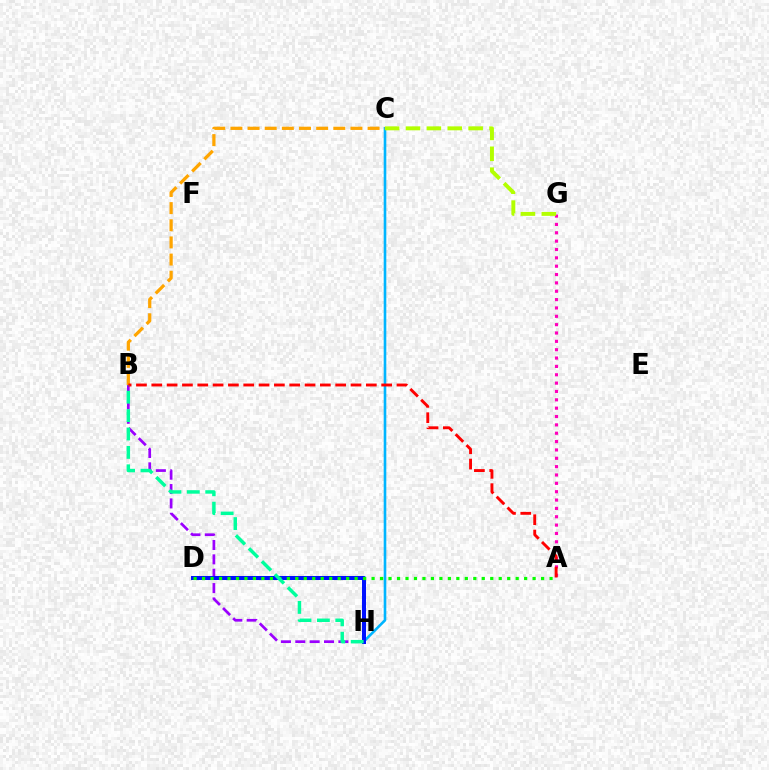{('C', 'H'): [{'color': '#00b5ff', 'line_style': 'solid', 'thickness': 1.88}], ('A', 'G'): [{'color': '#ff00bd', 'line_style': 'dotted', 'thickness': 2.27}], ('B', 'C'): [{'color': '#ffa500', 'line_style': 'dashed', 'thickness': 2.33}], ('B', 'H'): [{'color': '#9b00ff', 'line_style': 'dashed', 'thickness': 1.95}, {'color': '#00ff9d', 'line_style': 'dashed', 'thickness': 2.5}], ('D', 'H'): [{'color': '#0010ff', 'line_style': 'solid', 'thickness': 2.9}], ('A', 'B'): [{'color': '#ff0000', 'line_style': 'dashed', 'thickness': 2.08}], ('A', 'D'): [{'color': '#08ff00', 'line_style': 'dotted', 'thickness': 2.3}], ('C', 'G'): [{'color': '#b3ff00', 'line_style': 'dashed', 'thickness': 2.84}]}